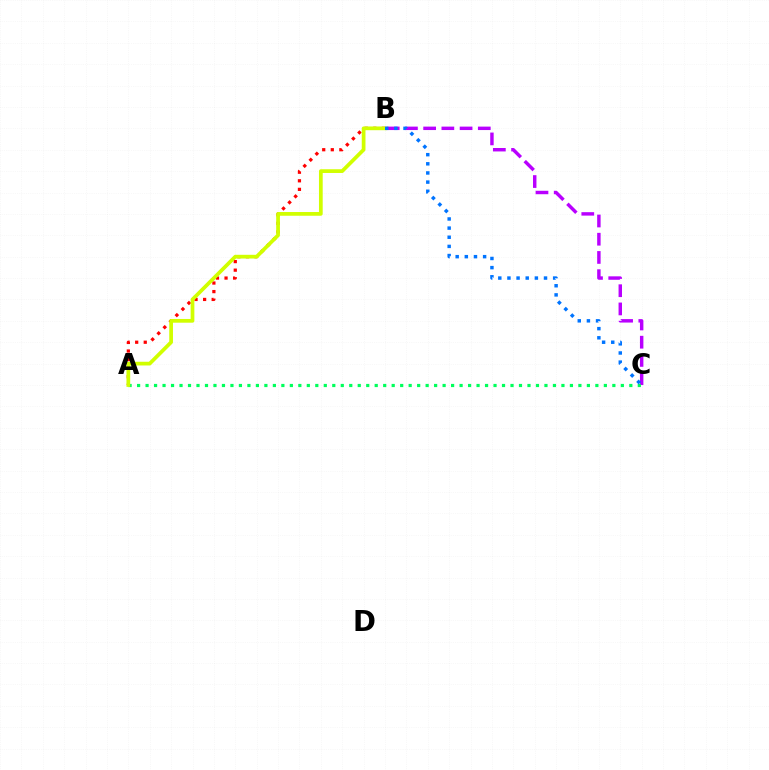{('A', 'B'): [{'color': '#ff0000', 'line_style': 'dotted', 'thickness': 2.33}, {'color': '#d1ff00', 'line_style': 'solid', 'thickness': 2.69}], ('B', 'C'): [{'color': '#b900ff', 'line_style': 'dashed', 'thickness': 2.48}, {'color': '#0074ff', 'line_style': 'dotted', 'thickness': 2.48}], ('A', 'C'): [{'color': '#00ff5c', 'line_style': 'dotted', 'thickness': 2.31}]}